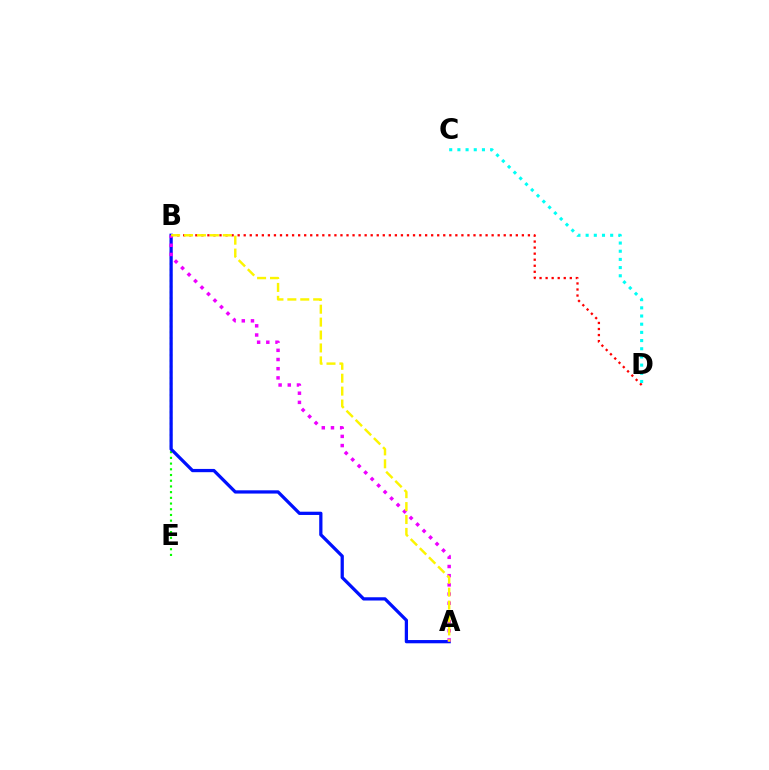{('B', 'D'): [{'color': '#ff0000', 'line_style': 'dotted', 'thickness': 1.64}], ('C', 'D'): [{'color': '#00fff6', 'line_style': 'dotted', 'thickness': 2.22}], ('B', 'E'): [{'color': '#08ff00', 'line_style': 'dotted', 'thickness': 1.55}], ('A', 'B'): [{'color': '#0010ff', 'line_style': 'solid', 'thickness': 2.34}, {'color': '#ee00ff', 'line_style': 'dotted', 'thickness': 2.49}, {'color': '#fcf500', 'line_style': 'dashed', 'thickness': 1.75}]}